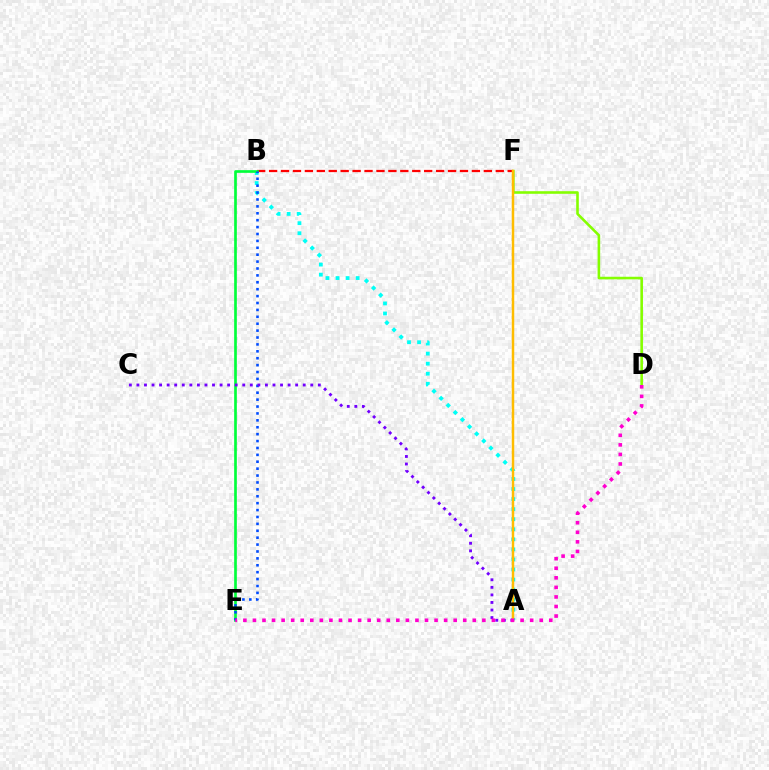{('A', 'B'): [{'color': '#00fff6', 'line_style': 'dotted', 'thickness': 2.73}], ('D', 'F'): [{'color': '#84ff00', 'line_style': 'solid', 'thickness': 1.87}], ('B', 'F'): [{'color': '#ff0000', 'line_style': 'dashed', 'thickness': 1.62}], ('B', 'E'): [{'color': '#00ff39', 'line_style': 'solid', 'thickness': 1.92}, {'color': '#004bff', 'line_style': 'dotted', 'thickness': 1.88}], ('A', 'C'): [{'color': '#7200ff', 'line_style': 'dotted', 'thickness': 2.05}], ('A', 'F'): [{'color': '#ffbd00', 'line_style': 'solid', 'thickness': 1.78}], ('D', 'E'): [{'color': '#ff00cf', 'line_style': 'dotted', 'thickness': 2.6}]}